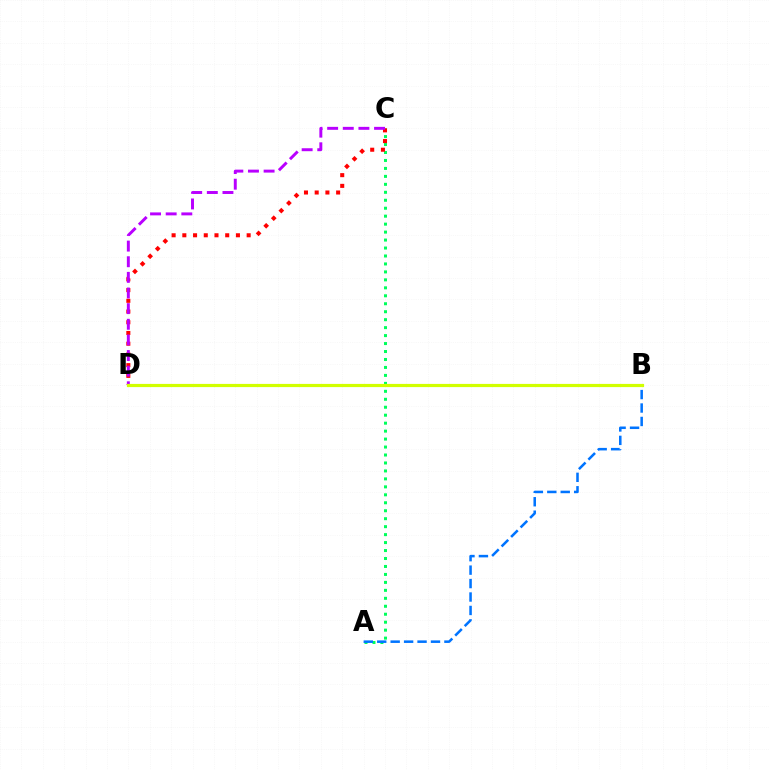{('A', 'C'): [{'color': '#00ff5c', 'line_style': 'dotted', 'thickness': 2.16}], ('C', 'D'): [{'color': '#ff0000', 'line_style': 'dotted', 'thickness': 2.91}, {'color': '#b900ff', 'line_style': 'dashed', 'thickness': 2.12}], ('A', 'B'): [{'color': '#0074ff', 'line_style': 'dashed', 'thickness': 1.83}], ('B', 'D'): [{'color': '#d1ff00', 'line_style': 'solid', 'thickness': 2.29}]}